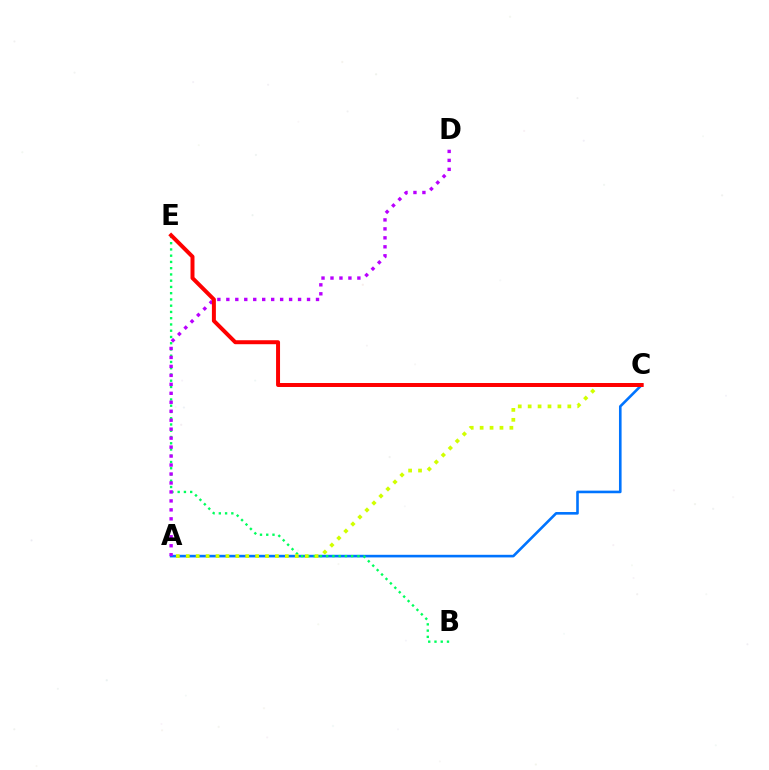{('A', 'C'): [{'color': '#0074ff', 'line_style': 'solid', 'thickness': 1.88}, {'color': '#d1ff00', 'line_style': 'dotted', 'thickness': 2.69}], ('B', 'E'): [{'color': '#00ff5c', 'line_style': 'dotted', 'thickness': 1.7}], ('A', 'D'): [{'color': '#b900ff', 'line_style': 'dotted', 'thickness': 2.44}], ('C', 'E'): [{'color': '#ff0000', 'line_style': 'solid', 'thickness': 2.86}]}